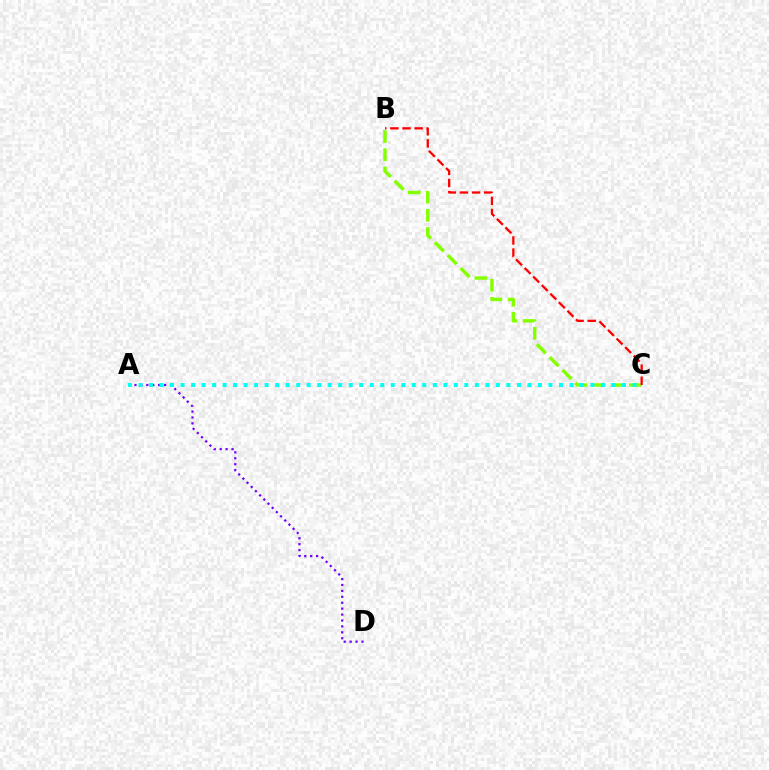{('B', 'C'): [{'color': '#84ff00', 'line_style': 'dashed', 'thickness': 2.47}, {'color': '#ff0000', 'line_style': 'dashed', 'thickness': 1.65}], ('A', 'D'): [{'color': '#7200ff', 'line_style': 'dotted', 'thickness': 1.61}], ('A', 'C'): [{'color': '#00fff6', 'line_style': 'dotted', 'thickness': 2.86}]}